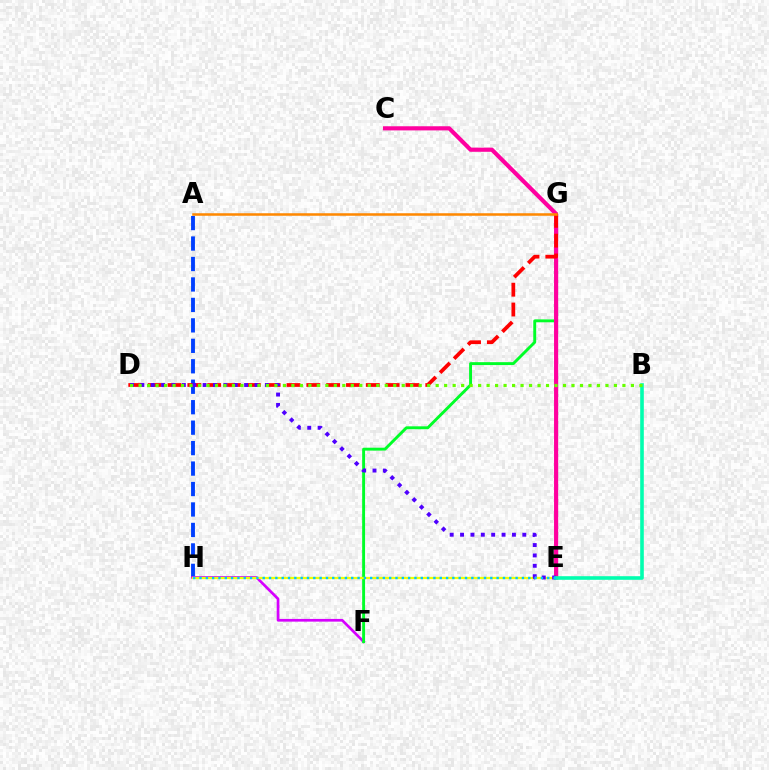{('A', 'H'): [{'color': '#003fff', 'line_style': 'dashed', 'thickness': 2.78}], ('F', 'H'): [{'color': '#d600ff', 'line_style': 'solid', 'thickness': 1.95}], ('F', 'G'): [{'color': '#00ff27', 'line_style': 'solid', 'thickness': 2.09}], ('C', 'E'): [{'color': '#ff00a0', 'line_style': 'solid', 'thickness': 2.98}], ('E', 'H'): [{'color': '#eeff00', 'line_style': 'solid', 'thickness': 1.64}, {'color': '#00c7ff', 'line_style': 'dotted', 'thickness': 1.72}], ('D', 'G'): [{'color': '#ff0000', 'line_style': 'dashed', 'thickness': 2.69}], ('D', 'E'): [{'color': '#4f00ff', 'line_style': 'dotted', 'thickness': 2.82}], ('B', 'E'): [{'color': '#00ffaf', 'line_style': 'solid', 'thickness': 2.59}], ('B', 'D'): [{'color': '#66ff00', 'line_style': 'dotted', 'thickness': 2.31}], ('A', 'G'): [{'color': '#ff8800', 'line_style': 'solid', 'thickness': 1.82}]}